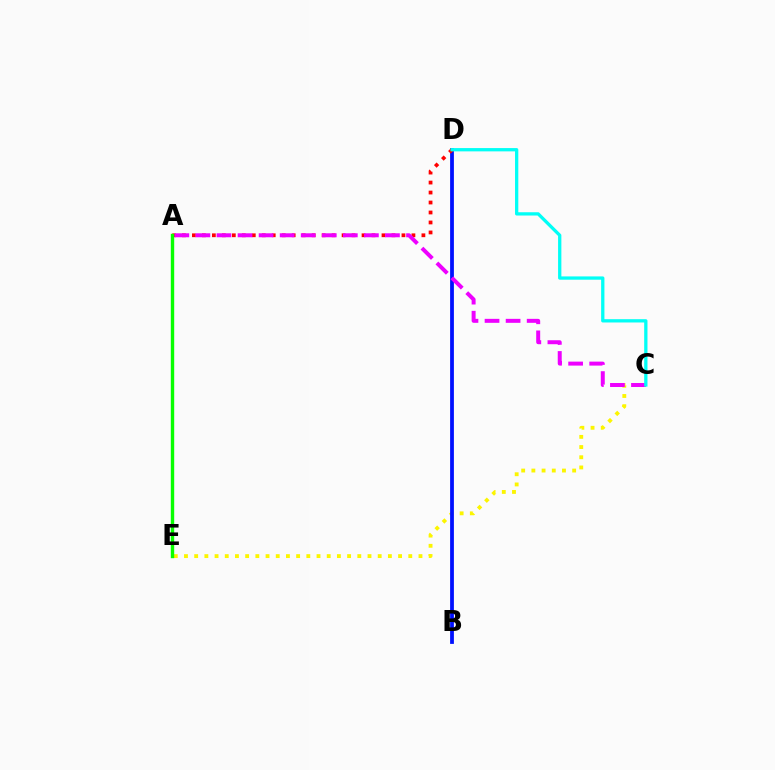{('C', 'E'): [{'color': '#fcf500', 'line_style': 'dotted', 'thickness': 2.77}], ('B', 'D'): [{'color': '#0010ff', 'line_style': 'solid', 'thickness': 2.72}], ('A', 'D'): [{'color': '#ff0000', 'line_style': 'dotted', 'thickness': 2.71}], ('A', 'C'): [{'color': '#ee00ff', 'line_style': 'dashed', 'thickness': 2.86}], ('A', 'E'): [{'color': '#08ff00', 'line_style': 'solid', 'thickness': 2.44}], ('C', 'D'): [{'color': '#00fff6', 'line_style': 'solid', 'thickness': 2.37}]}